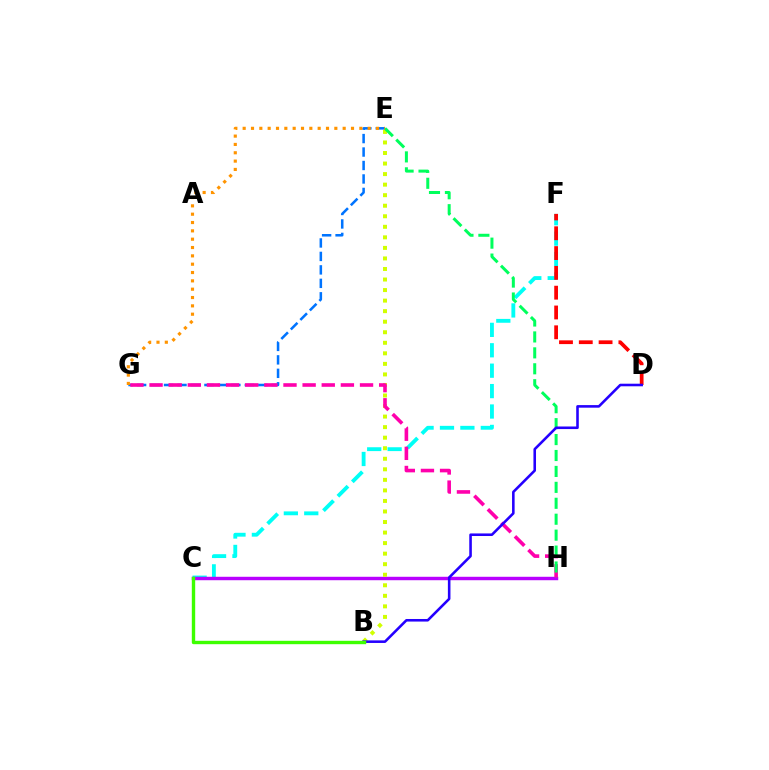{('C', 'F'): [{'color': '#00fff6', 'line_style': 'dashed', 'thickness': 2.77}], ('C', 'H'): [{'color': '#b900ff', 'line_style': 'solid', 'thickness': 2.47}], ('B', 'E'): [{'color': '#d1ff00', 'line_style': 'dotted', 'thickness': 2.86}], ('E', 'G'): [{'color': '#0074ff', 'line_style': 'dashed', 'thickness': 1.83}, {'color': '#ff9400', 'line_style': 'dotted', 'thickness': 2.26}], ('G', 'H'): [{'color': '#ff00ac', 'line_style': 'dashed', 'thickness': 2.6}], ('D', 'F'): [{'color': '#ff0000', 'line_style': 'dashed', 'thickness': 2.69}], ('E', 'H'): [{'color': '#00ff5c', 'line_style': 'dashed', 'thickness': 2.16}], ('B', 'D'): [{'color': '#2500ff', 'line_style': 'solid', 'thickness': 1.86}], ('B', 'C'): [{'color': '#3dff00', 'line_style': 'solid', 'thickness': 2.43}]}